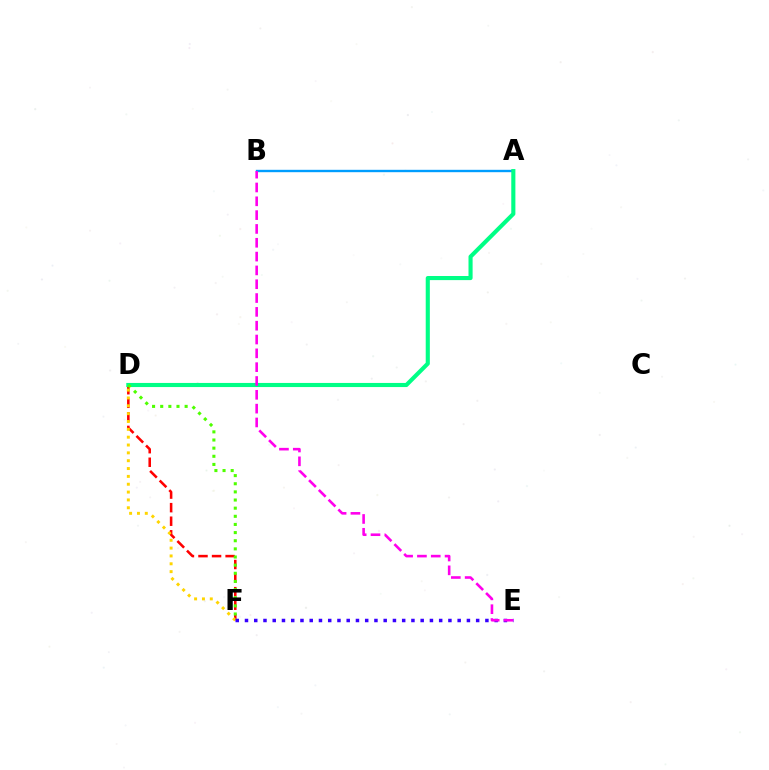{('A', 'B'): [{'color': '#009eff', 'line_style': 'solid', 'thickness': 1.71}], ('D', 'F'): [{'color': '#ff0000', 'line_style': 'dashed', 'thickness': 1.84}, {'color': '#ffd500', 'line_style': 'dotted', 'thickness': 2.13}, {'color': '#4fff00', 'line_style': 'dotted', 'thickness': 2.21}], ('A', 'D'): [{'color': '#00ff86', 'line_style': 'solid', 'thickness': 2.96}], ('E', 'F'): [{'color': '#3700ff', 'line_style': 'dotted', 'thickness': 2.51}], ('B', 'E'): [{'color': '#ff00ed', 'line_style': 'dashed', 'thickness': 1.88}]}